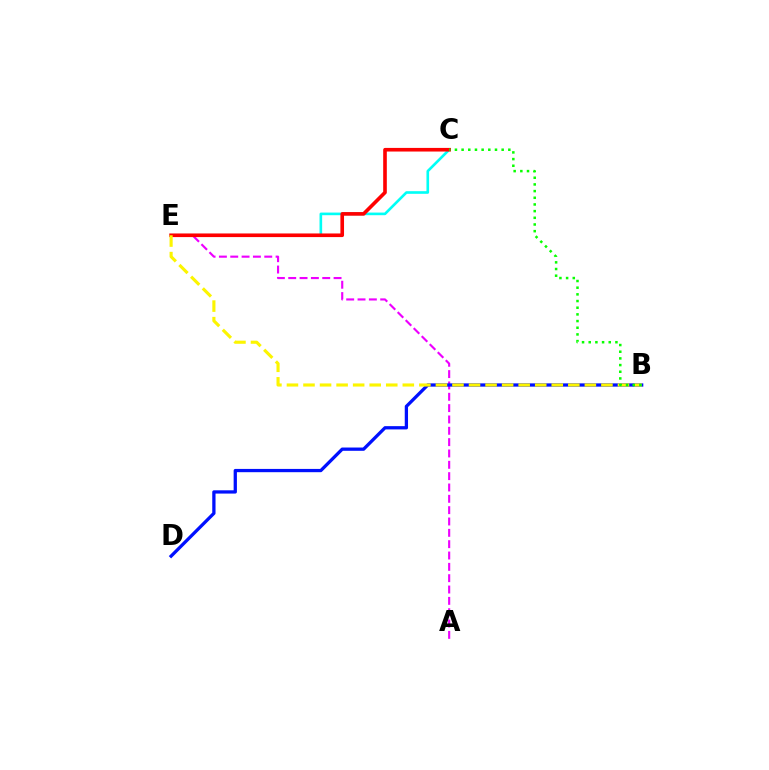{('C', 'E'): [{'color': '#00fff6', 'line_style': 'solid', 'thickness': 1.9}, {'color': '#ff0000', 'line_style': 'solid', 'thickness': 2.61}], ('A', 'E'): [{'color': '#ee00ff', 'line_style': 'dashed', 'thickness': 1.54}], ('B', 'D'): [{'color': '#0010ff', 'line_style': 'solid', 'thickness': 2.36}], ('B', 'E'): [{'color': '#fcf500', 'line_style': 'dashed', 'thickness': 2.25}], ('B', 'C'): [{'color': '#08ff00', 'line_style': 'dotted', 'thickness': 1.81}]}